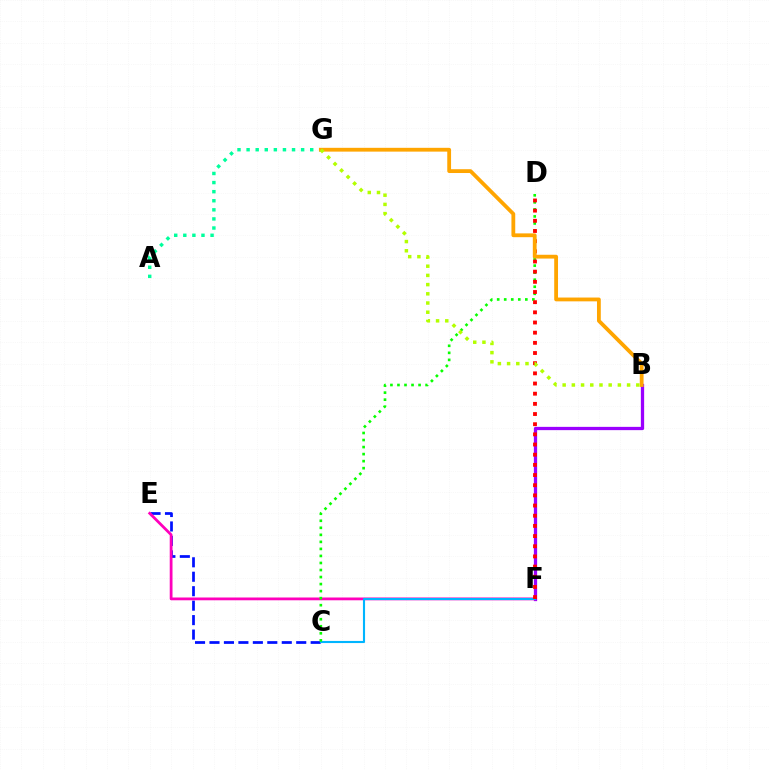{('A', 'G'): [{'color': '#00ff9d', 'line_style': 'dotted', 'thickness': 2.47}], ('C', 'E'): [{'color': '#0010ff', 'line_style': 'dashed', 'thickness': 1.96}], ('B', 'F'): [{'color': '#9b00ff', 'line_style': 'solid', 'thickness': 2.36}], ('E', 'F'): [{'color': '#ff00bd', 'line_style': 'solid', 'thickness': 2.0}], ('C', 'F'): [{'color': '#00b5ff', 'line_style': 'solid', 'thickness': 1.53}], ('C', 'D'): [{'color': '#08ff00', 'line_style': 'dotted', 'thickness': 1.91}], ('D', 'F'): [{'color': '#ff0000', 'line_style': 'dotted', 'thickness': 2.76}], ('B', 'G'): [{'color': '#ffa500', 'line_style': 'solid', 'thickness': 2.74}, {'color': '#b3ff00', 'line_style': 'dotted', 'thickness': 2.5}]}